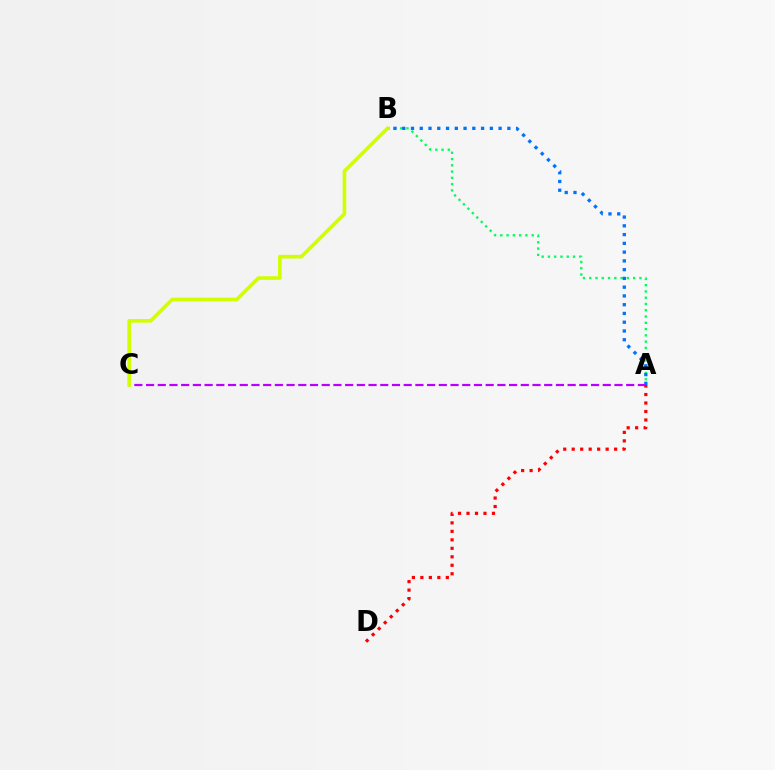{('A', 'D'): [{'color': '#ff0000', 'line_style': 'dotted', 'thickness': 2.31}], ('A', 'B'): [{'color': '#00ff5c', 'line_style': 'dotted', 'thickness': 1.7}, {'color': '#0074ff', 'line_style': 'dotted', 'thickness': 2.38}], ('A', 'C'): [{'color': '#b900ff', 'line_style': 'dashed', 'thickness': 1.59}], ('B', 'C'): [{'color': '#d1ff00', 'line_style': 'solid', 'thickness': 2.62}]}